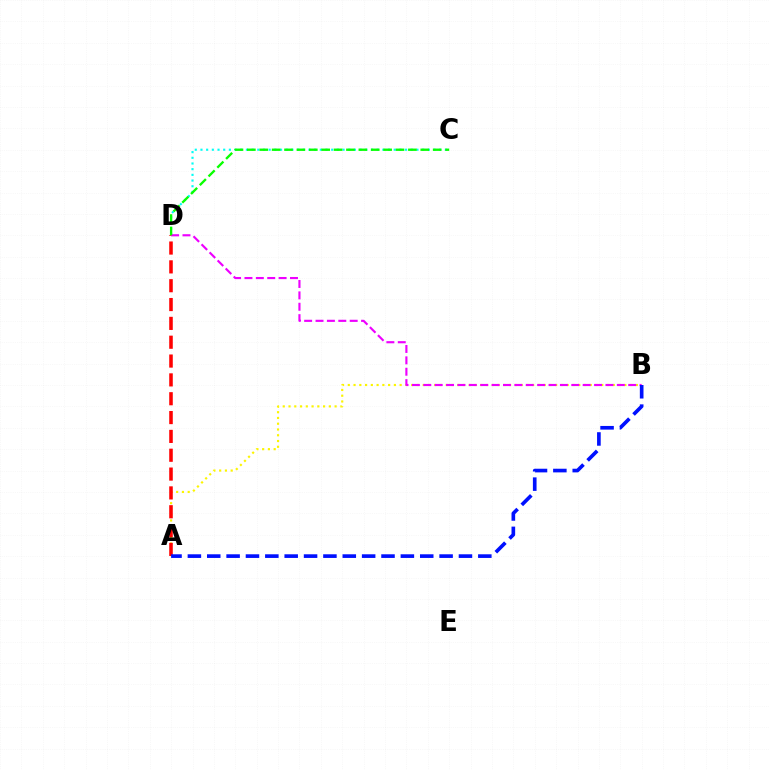{('C', 'D'): [{'color': '#00fff6', 'line_style': 'dotted', 'thickness': 1.54}, {'color': '#08ff00', 'line_style': 'dashed', 'thickness': 1.68}], ('A', 'B'): [{'color': '#fcf500', 'line_style': 'dotted', 'thickness': 1.57}, {'color': '#0010ff', 'line_style': 'dashed', 'thickness': 2.63}], ('A', 'D'): [{'color': '#ff0000', 'line_style': 'dashed', 'thickness': 2.56}], ('B', 'D'): [{'color': '#ee00ff', 'line_style': 'dashed', 'thickness': 1.55}]}